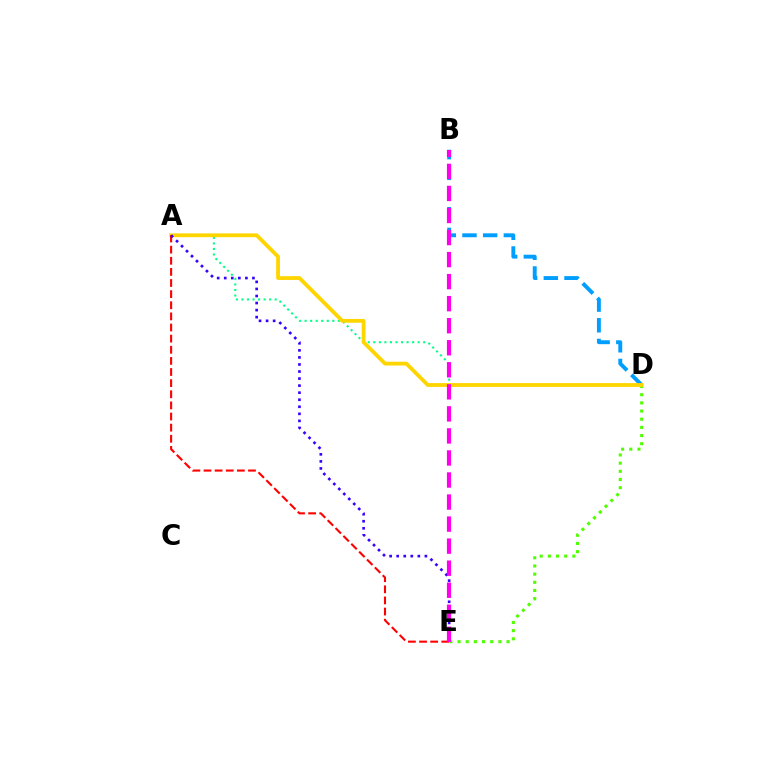{('B', 'D'): [{'color': '#009eff', 'line_style': 'dashed', 'thickness': 2.81}], ('A', 'D'): [{'color': '#00ff86', 'line_style': 'dotted', 'thickness': 1.51}, {'color': '#ffd500', 'line_style': 'solid', 'thickness': 2.74}], ('D', 'E'): [{'color': '#4fff00', 'line_style': 'dotted', 'thickness': 2.22}], ('A', 'E'): [{'color': '#ff0000', 'line_style': 'dashed', 'thickness': 1.51}, {'color': '#3700ff', 'line_style': 'dotted', 'thickness': 1.92}], ('B', 'E'): [{'color': '#ff00ed', 'line_style': 'dashed', 'thickness': 2.99}]}